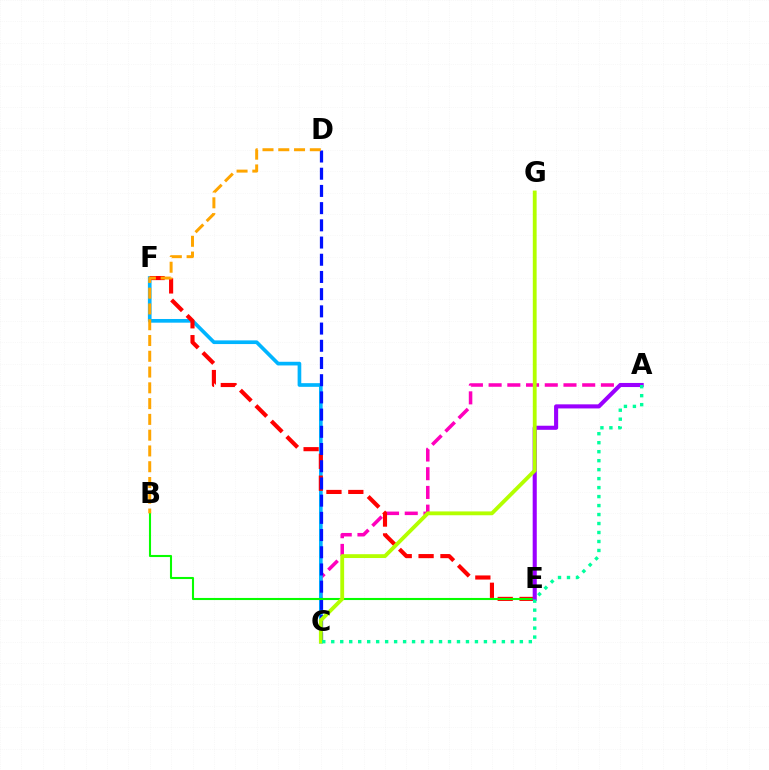{('A', 'C'): [{'color': '#ff00bd', 'line_style': 'dashed', 'thickness': 2.54}, {'color': '#00ff9d', 'line_style': 'dotted', 'thickness': 2.44}], ('C', 'F'): [{'color': '#00b5ff', 'line_style': 'solid', 'thickness': 2.64}], ('E', 'F'): [{'color': '#ff0000', 'line_style': 'dashed', 'thickness': 2.97}], ('C', 'D'): [{'color': '#0010ff', 'line_style': 'dashed', 'thickness': 2.34}], ('B', 'E'): [{'color': '#08ff00', 'line_style': 'solid', 'thickness': 1.51}], ('A', 'E'): [{'color': '#9b00ff', 'line_style': 'solid', 'thickness': 2.94}], ('B', 'D'): [{'color': '#ffa500', 'line_style': 'dashed', 'thickness': 2.14}], ('C', 'G'): [{'color': '#b3ff00', 'line_style': 'solid', 'thickness': 2.76}]}